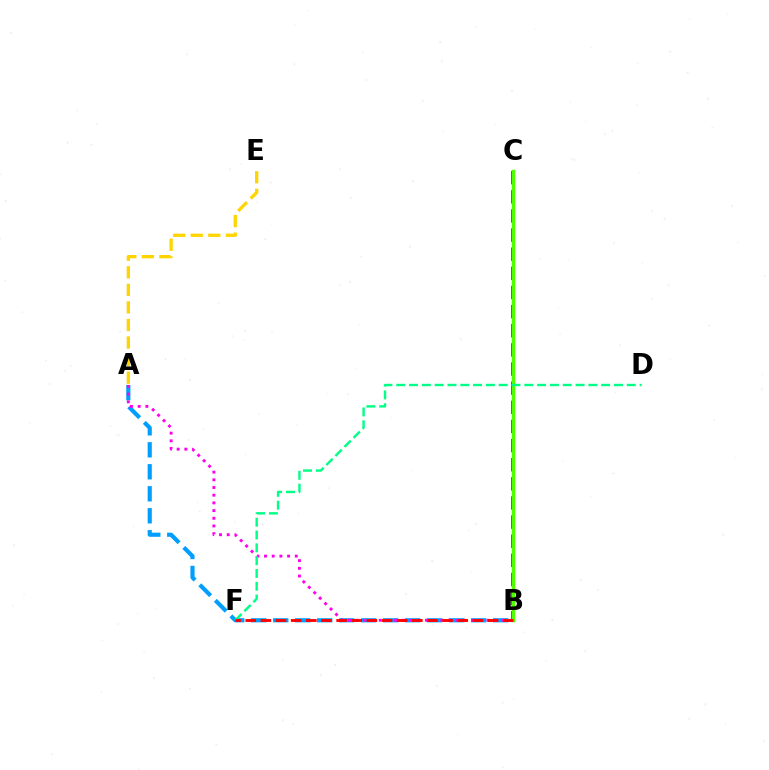{('B', 'C'): [{'color': '#3700ff', 'line_style': 'dashed', 'thickness': 2.6}, {'color': '#4fff00', 'line_style': 'solid', 'thickness': 2.49}], ('A', 'B'): [{'color': '#009eff', 'line_style': 'dashed', 'thickness': 2.99}, {'color': '#ff00ed', 'line_style': 'dotted', 'thickness': 2.09}], ('D', 'F'): [{'color': '#00ff86', 'line_style': 'dashed', 'thickness': 1.74}], ('B', 'F'): [{'color': '#ff0000', 'line_style': 'dashed', 'thickness': 2.06}], ('A', 'E'): [{'color': '#ffd500', 'line_style': 'dashed', 'thickness': 2.39}]}